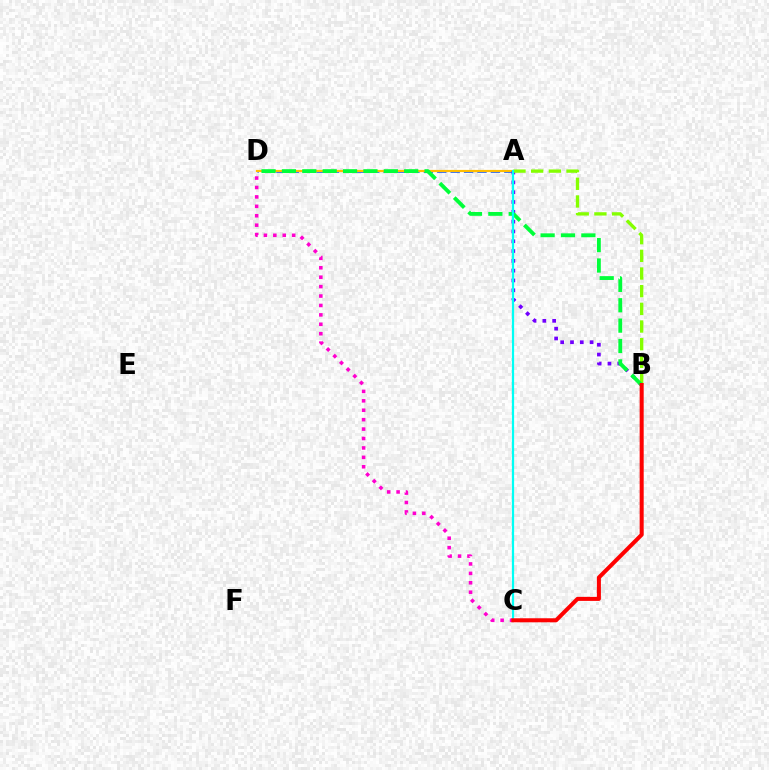{('A', 'D'): [{'color': '#004bff', 'line_style': 'dashed', 'thickness': 1.82}, {'color': '#ffbd00', 'line_style': 'solid', 'thickness': 1.59}], ('C', 'D'): [{'color': '#ff00cf', 'line_style': 'dotted', 'thickness': 2.56}], ('A', 'B'): [{'color': '#7200ff', 'line_style': 'dotted', 'thickness': 2.66}, {'color': '#84ff00', 'line_style': 'dashed', 'thickness': 2.4}], ('B', 'D'): [{'color': '#00ff39', 'line_style': 'dashed', 'thickness': 2.77}], ('A', 'C'): [{'color': '#00fff6', 'line_style': 'solid', 'thickness': 1.61}], ('B', 'C'): [{'color': '#ff0000', 'line_style': 'solid', 'thickness': 2.9}]}